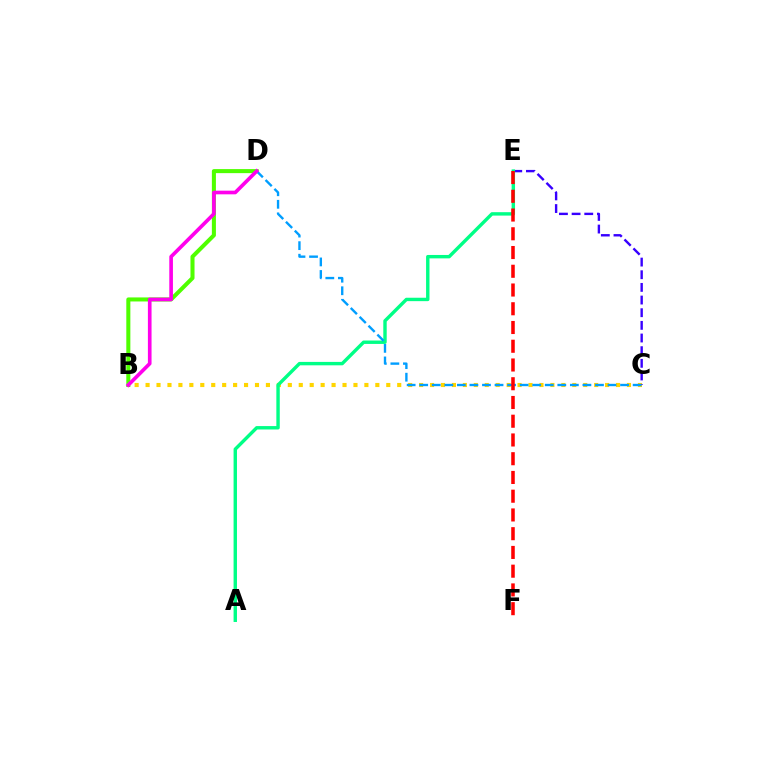{('B', 'C'): [{'color': '#ffd500', 'line_style': 'dotted', 'thickness': 2.97}], ('B', 'D'): [{'color': '#4fff00', 'line_style': 'solid', 'thickness': 2.91}, {'color': '#ff00ed', 'line_style': 'solid', 'thickness': 2.63}], ('C', 'E'): [{'color': '#3700ff', 'line_style': 'dashed', 'thickness': 1.72}], ('A', 'E'): [{'color': '#00ff86', 'line_style': 'solid', 'thickness': 2.45}], ('C', 'D'): [{'color': '#009eff', 'line_style': 'dashed', 'thickness': 1.71}], ('E', 'F'): [{'color': '#ff0000', 'line_style': 'dashed', 'thickness': 2.55}]}